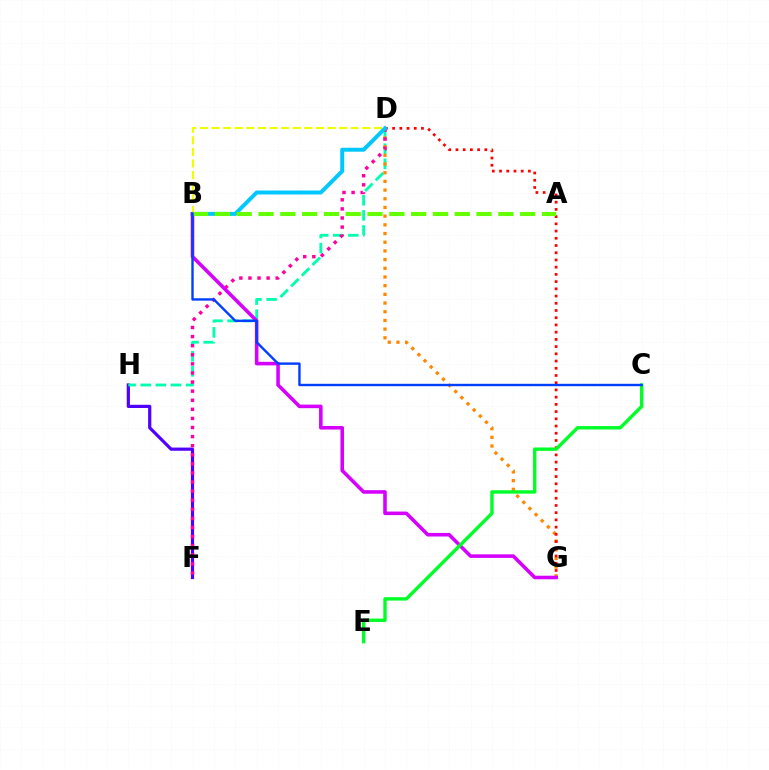{('F', 'H'): [{'color': '#4f00ff', 'line_style': 'solid', 'thickness': 2.3}], ('D', 'H'): [{'color': '#00ffaf', 'line_style': 'dashed', 'thickness': 2.05}], ('D', 'G'): [{'color': '#ff8800', 'line_style': 'dotted', 'thickness': 2.36}, {'color': '#ff0000', 'line_style': 'dotted', 'thickness': 1.96}], ('B', 'D'): [{'color': '#eeff00', 'line_style': 'dashed', 'thickness': 1.58}, {'color': '#00c7ff', 'line_style': 'solid', 'thickness': 2.85}], ('D', 'F'): [{'color': '#ff00a0', 'line_style': 'dotted', 'thickness': 2.47}], ('B', 'G'): [{'color': '#d600ff', 'line_style': 'solid', 'thickness': 2.57}], ('A', 'B'): [{'color': '#66ff00', 'line_style': 'dashed', 'thickness': 2.96}], ('C', 'E'): [{'color': '#00ff27', 'line_style': 'solid', 'thickness': 2.44}], ('B', 'C'): [{'color': '#003fff', 'line_style': 'solid', 'thickness': 1.72}]}